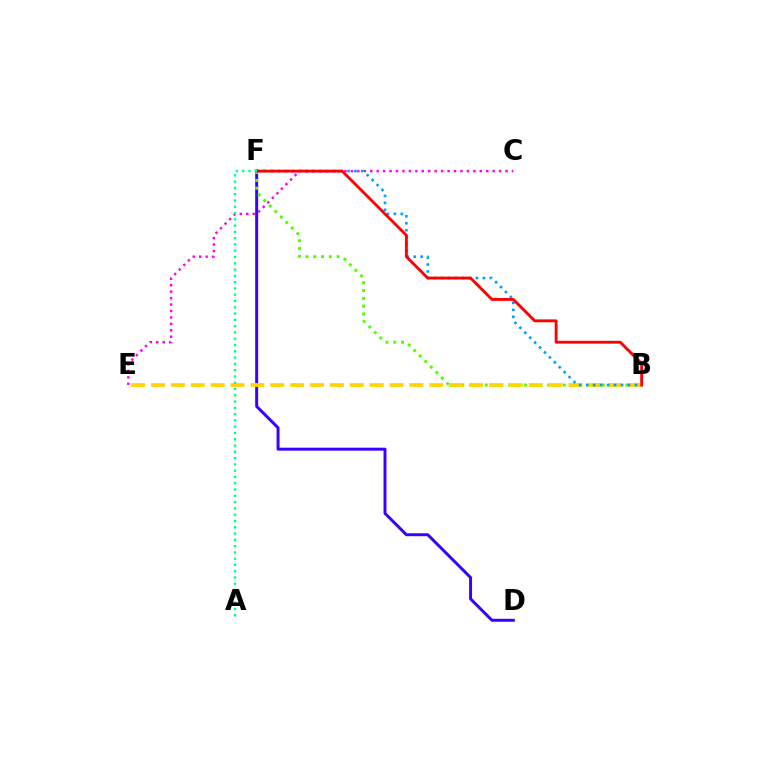{('D', 'F'): [{'color': '#3700ff', 'line_style': 'solid', 'thickness': 2.13}], ('C', 'E'): [{'color': '#ff00ed', 'line_style': 'dotted', 'thickness': 1.75}], ('B', 'F'): [{'color': '#4fff00', 'line_style': 'dotted', 'thickness': 2.12}, {'color': '#009eff', 'line_style': 'dotted', 'thickness': 1.89}, {'color': '#ff0000', 'line_style': 'solid', 'thickness': 2.06}], ('B', 'E'): [{'color': '#ffd500', 'line_style': 'dashed', 'thickness': 2.7}], ('A', 'F'): [{'color': '#00ff86', 'line_style': 'dotted', 'thickness': 1.71}]}